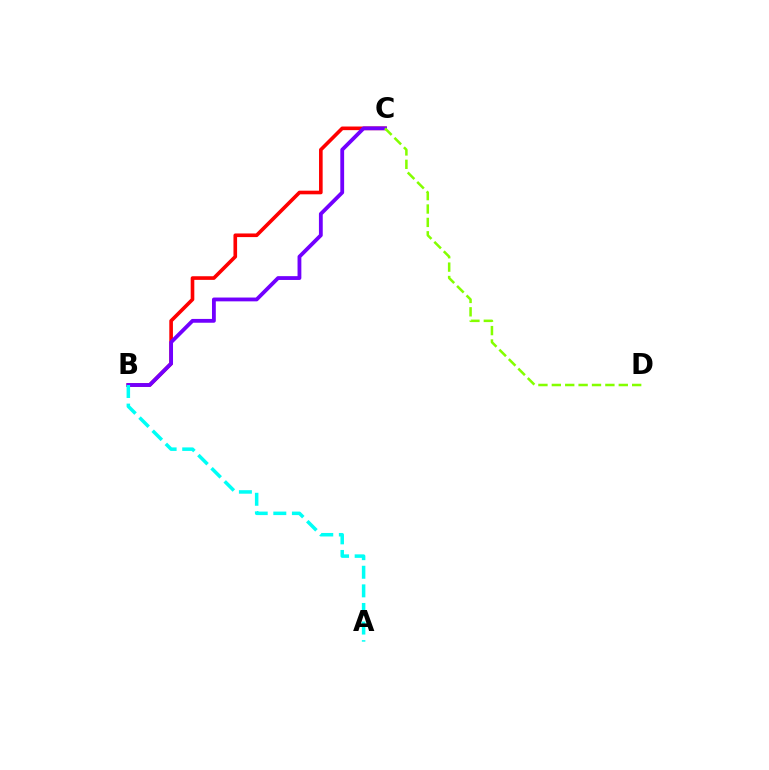{('B', 'C'): [{'color': '#ff0000', 'line_style': 'solid', 'thickness': 2.61}, {'color': '#7200ff', 'line_style': 'solid', 'thickness': 2.74}], ('C', 'D'): [{'color': '#84ff00', 'line_style': 'dashed', 'thickness': 1.82}], ('A', 'B'): [{'color': '#00fff6', 'line_style': 'dashed', 'thickness': 2.53}]}